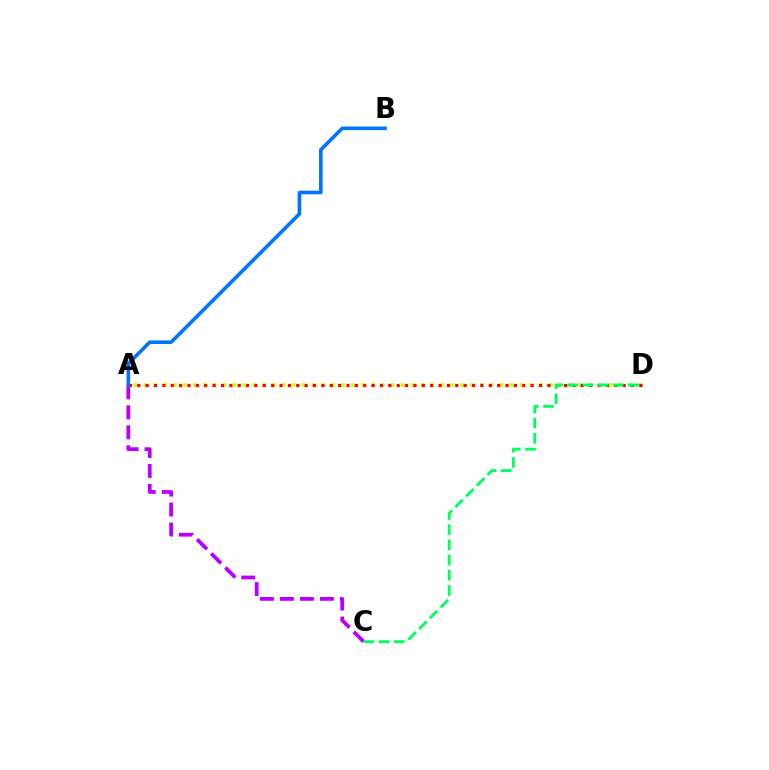{('A', 'C'): [{'color': '#b900ff', 'line_style': 'dashed', 'thickness': 2.72}], ('A', 'D'): [{'color': '#d1ff00', 'line_style': 'dotted', 'thickness': 2.69}, {'color': '#ff0000', 'line_style': 'dotted', 'thickness': 2.27}], ('A', 'B'): [{'color': '#0074ff', 'line_style': 'solid', 'thickness': 2.59}], ('C', 'D'): [{'color': '#00ff5c', 'line_style': 'dashed', 'thickness': 2.06}]}